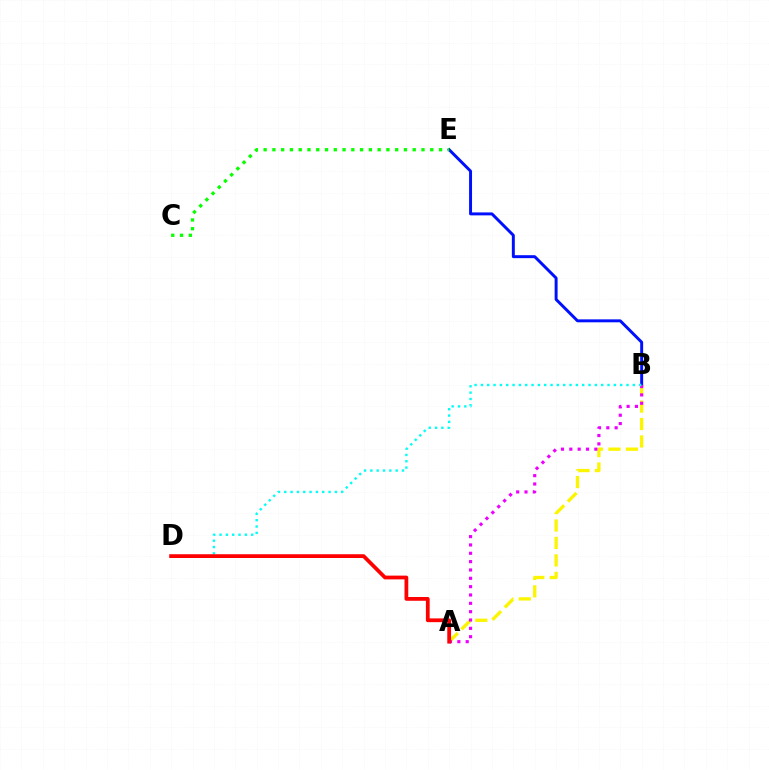{('B', 'E'): [{'color': '#0010ff', 'line_style': 'solid', 'thickness': 2.13}], ('A', 'B'): [{'color': '#fcf500', 'line_style': 'dashed', 'thickness': 2.37}, {'color': '#ee00ff', 'line_style': 'dotted', 'thickness': 2.27}], ('B', 'D'): [{'color': '#00fff6', 'line_style': 'dotted', 'thickness': 1.72}], ('A', 'D'): [{'color': '#ff0000', 'line_style': 'solid', 'thickness': 2.71}], ('C', 'E'): [{'color': '#08ff00', 'line_style': 'dotted', 'thickness': 2.38}]}